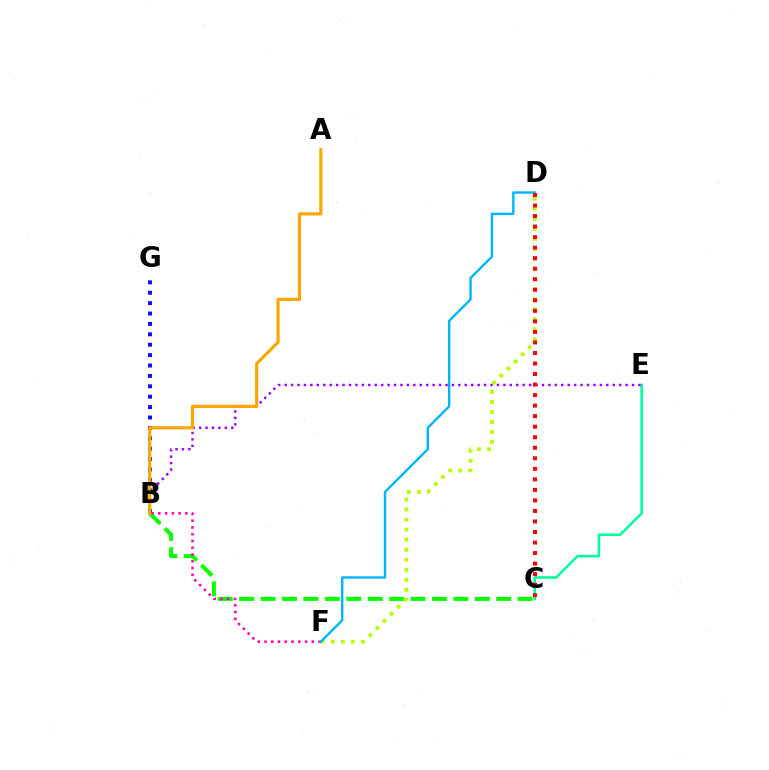{('C', 'E'): [{'color': '#00ff9d', 'line_style': 'solid', 'thickness': 1.85}], ('B', 'C'): [{'color': '#08ff00', 'line_style': 'dashed', 'thickness': 2.91}], ('B', 'G'): [{'color': '#0010ff', 'line_style': 'dotted', 'thickness': 2.82}], ('B', 'E'): [{'color': '#9b00ff', 'line_style': 'dotted', 'thickness': 1.75}], ('B', 'F'): [{'color': '#ff00bd', 'line_style': 'dotted', 'thickness': 1.84}], ('D', 'F'): [{'color': '#b3ff00', 'line_style': 'dotted', 'thickness': 2.73}, {'color': '#00b5ff', 'line_style': 'solid', 'thickness': 1.73}], ('A', 'B'): [{'color': '#ffa500', 'line_style': 'solid', 'thickness': 2.26}], ('C', 'D'): [{'color': '#ff0000', 'line_style': 'dotted', 'thickness': 2.86}]}